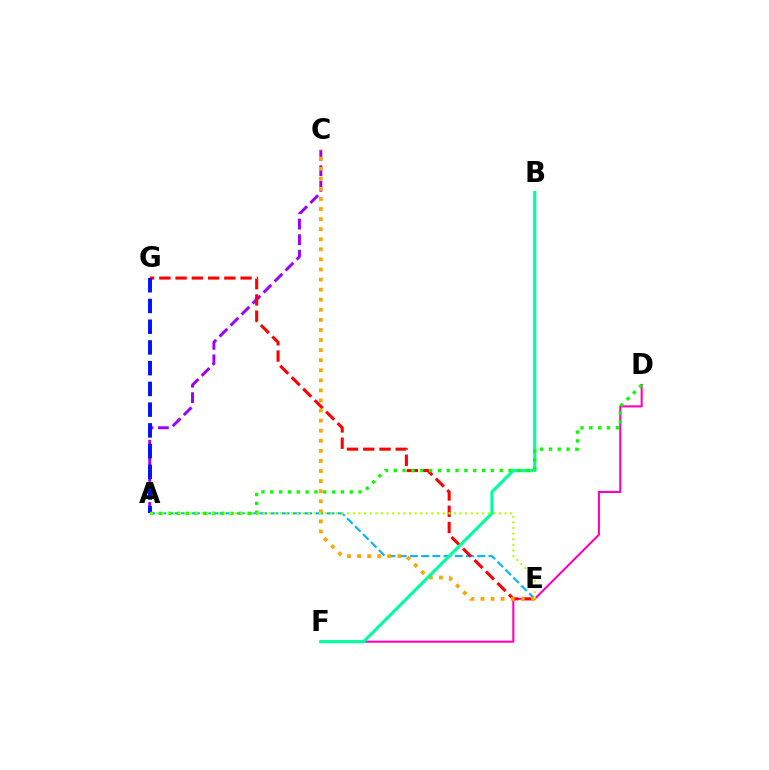{('D', 'F'): [{'color': '#ff00bd', 'line_style': 'solid', 'thickness': 1.51}], ('A', 'C'): [{'color': '#9b00ff', 'line_style': 'dashed', 'thickness': 2.11}], ('A', 'E'): [{'color': '#00b5ff', 'line_style': 'dashed', 'thickness': 1.52}, {'color': '#b3ff00', 'line_style': 'dotted', 'thickness': 1.53}], ('E', 'G'): [{'color': '#ff0000', 'line_style': 'dashed', 'thickness': 2.21}], ('C', 'E'): [{'color': '#ffa500', 'line_style': 'dotted', 'thickness': 2.74}], ('B', 'F'): [{'color': '#00ff9d', 'line_style': 'solid', 'thickness': 2.28}], ('A', 'G'): [{'color': '#0010ff', 'line_style': 'dashed', 'thickness': 2.82}], ('A', 'D'): [{'color': '#08ff00', 'line_style': 'dotted', 'thickness': 2.4}]}